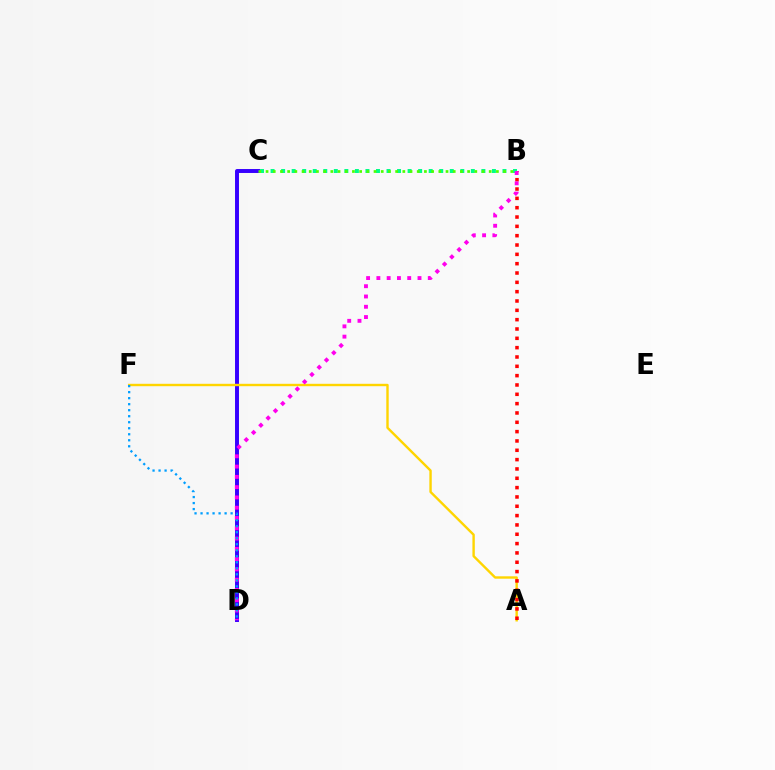{('C', 'D'): [{'color': '#3700ff', 'line_style': 'solid', 'thickness': 2.84}], ('A', 'F'): [{'color': '#ffd500', 'line_style': 'solid', 'thickness': 1.73}], ('A', 'B'): [{'color': '#ff0000', 'line_style': 'dotted', 'thickness': 2.54}], ('B', 'C'): [{'color': '#00ff86', 'line_style': 'dotted', 'thickness': 2.86}, {'color': '#4fff00', 'line_style': 'dotted', 'thickness': 1.96}], ('B', 'D'): [{'color': '#ff00ed', 'line_style': 'dotted', 'thickness': 2.79}], ('D', 'F'): [{'color': '#009eff', 'line_style': 'dotted', 'thickness': 1.63}]}